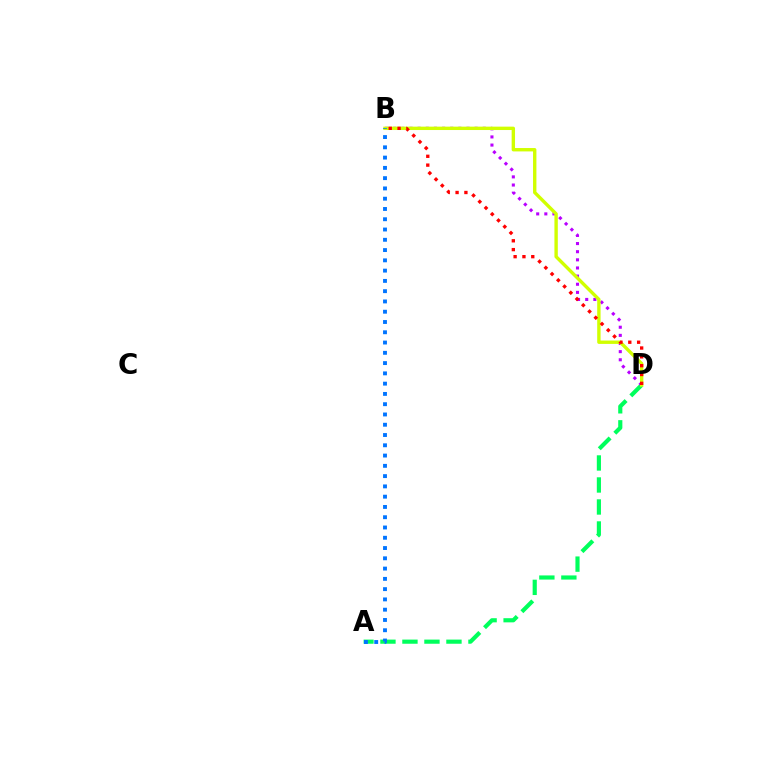{('A', 'D'): [{'color': '#00ff5c', 'line_style': 'dashed', 'thickness': 2.99}], ('B', 'D'): [{'color': '#b900ff', 'line_style': 'dotted', 'thickness': 2.21}, {'color': '#d1ff00', 'line_style': 'solid', 'thickness': 2.43}, {'color': '#ff0000', 'line_style': 'dotted', 'thickness': 2.4}], ('A', 'B'): [{'color': '#0074ff', 'line_style': 'dotted', 'thickness': 2.79}]}